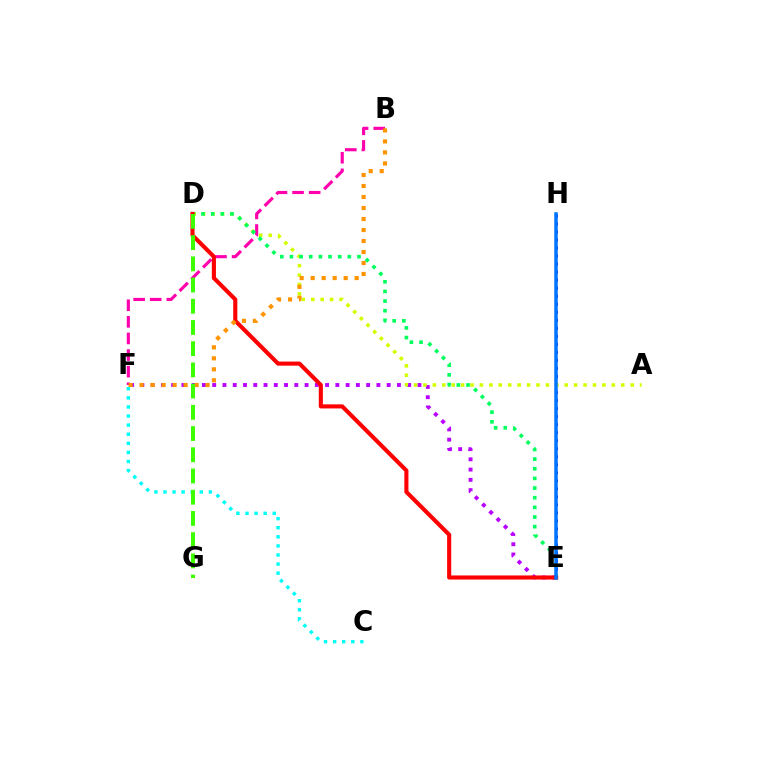{('B', 'F'): [{'color': '#ff00ac', 'line_style': 'dashed', 'thickness': 2.25}, {'color': '#ff9400', 'line_style': 'dotted', 'thickness': 2.99}], ('E', 'F'): [{'color': '#b900ff', 'line_style': 'dotted', 'thickness': 2.79}], ('E', 'H'): [{'color': '#2500ff', 'line_style': 'dotted', 'thickness': 2.18}, {'color': '#0074ff', 'line_style': 'solid', 'thickness': 2.53}], ('A', 'D'): [{'color': '#d1ff00', 'line_style': 'dotted', 'thickness': 2.56}], ('D', 'E'): [{'color': '#00ff5c', 'line_style': 'dotted', 'thickness': 2.62}, {'color': '#ff0000', 'line_style': 'solid', 'thickness': 2.95}], ('C', 'F'): [{'color': '#00fff6', 'line_style': 'dotted', 'thickness': 2.47}], ('D', 'G'): [{'color': '#3dff00', 'line_style': 'dashed', 'thickness': 2.88}]}